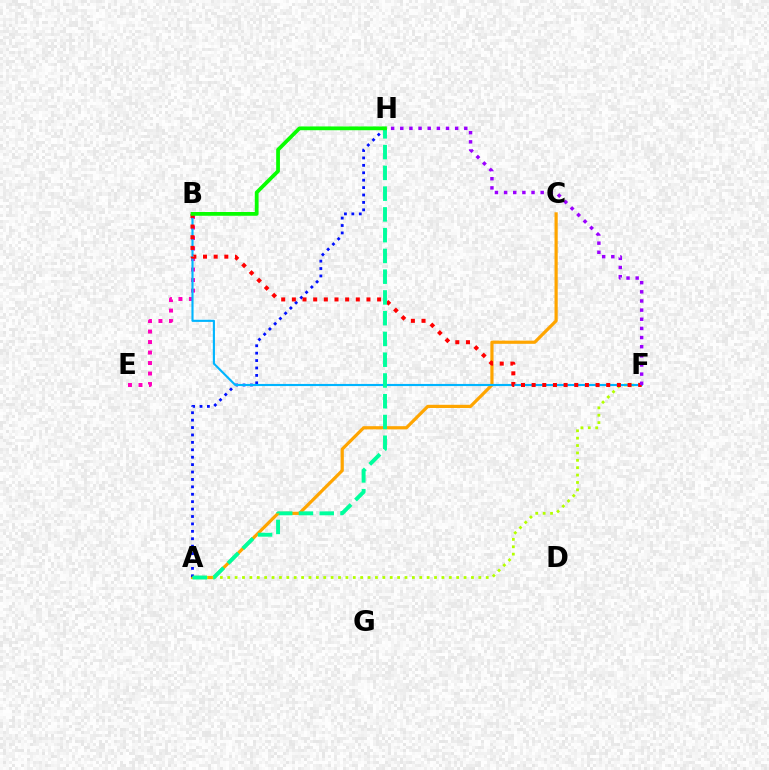{('A', 'C'): [{'color': '#ffa500', 'line_style': 'solid', 'thickness': 2.3}], ('A', 'H'): [{'color': '#0010ff', 'line_style': 'dotted', 'thickness': 2.01}, {'color': '#00ff9d', 'line_style': 'dashed', 'thickness': 2.82}], ('B', 'E'): [{'color': '#ff00bd', 'line_style': 'dotted', 'thickness': 2.85}], ('A', 'F'): [{'color': '#b3ff00', 'line_style': 'dotted', 'thickness': 2.01}], ('B', 'F'): [{'color': '#00b5ff', 'line_style': 'solid', 'thickness': 1.53}, {'color': '#ff0000', 'line_style': 'dotted', 'thickness': 2.9}], ('F', 'H'): [{'color': '#9b00ff', 'line_style': 'dotted', 'thickness': 2.48}], ('B', 'H'): [{'color': '#08ff00', 'line_style': 'solid', 'thickness': 2.71}]}